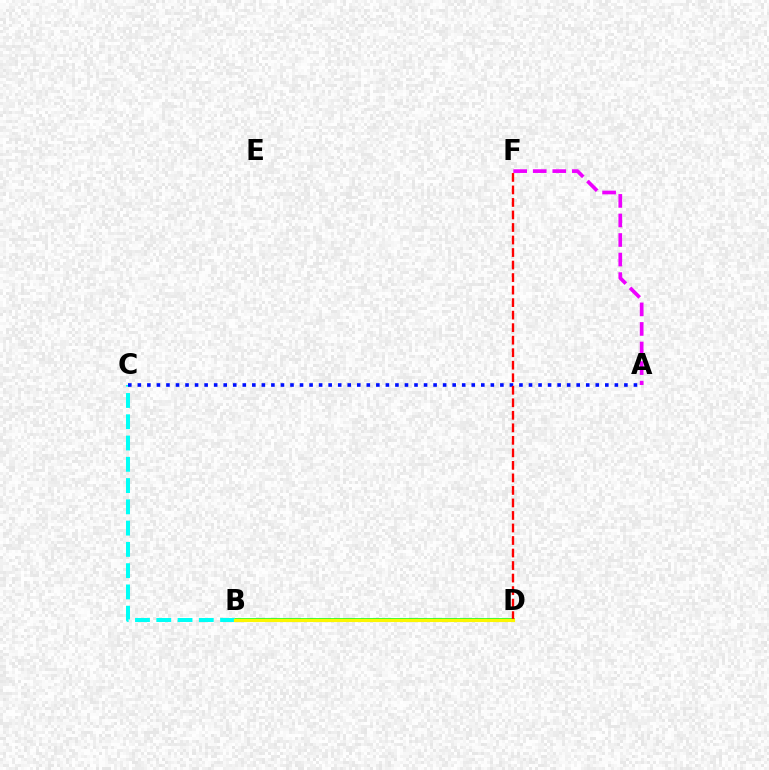{('A', 'F'): [{'color': '#ee00ff', 'line_style': 'dashed', 'thickness': 2.66}], ('B', 'D'): [{'color': '#08ff00', 'line_style': 'solid', 'thickness': 2.55}, {'color': '#fcf500', 'line_style': 'solid', 'thickness': 2.27}], ('B', 'C'): [{'color': '#00fff6', 'line_style': 'dashed', 'thickness': 2.89}], ('A', 'C'): [{'color': '#0010ff', 'line_style': 'dotted', 'thickness': 2.59}], ('D', 'F'): [{'color': '#ff0000', 'line_style': 'dashed', 'thickness': 1.7}]}